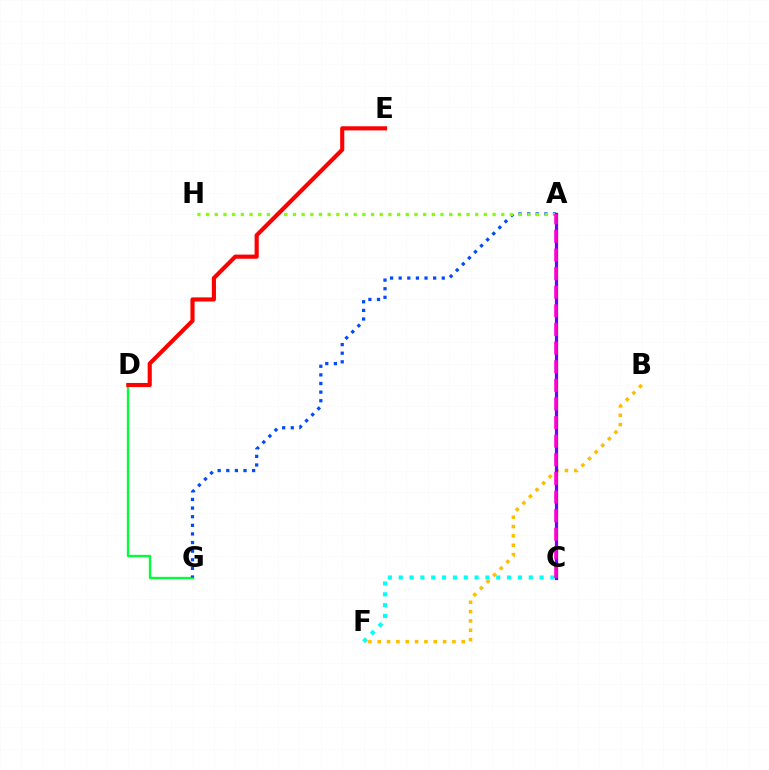{('D', 'G'): [{'color': '#00ff39', 'line_style': 'solid', 'thickness': 1.69}], ('A', 'G'): [{'color': '#004bff', 'line_style': 'dotted', 'thickness': 2.34}], ('B', 'F'): [{'color': '#ffbd00', 'line_style': 'dotted', 'thickness': 2.54}], ('A', 'H'): [{'color': '#84ff00', 'line_style': 'dotted', 'thickness': 2.36}], ('A', 'C'): [{'color': '#7200ff', 'line_style': 'solid', 'thickness': 2.33}, {'color': '#ff00cf', 'line_style': 'dashed', 'thickness': 2.53}], ('C', 'F'): [{'color': '#00fff6', 'line_style': 'dotted', 'thickness': 2.94}], ('D', 'E'): [{'color': '#ff0000', 'line_style': 'solid', 'thickness': 2.98}]}